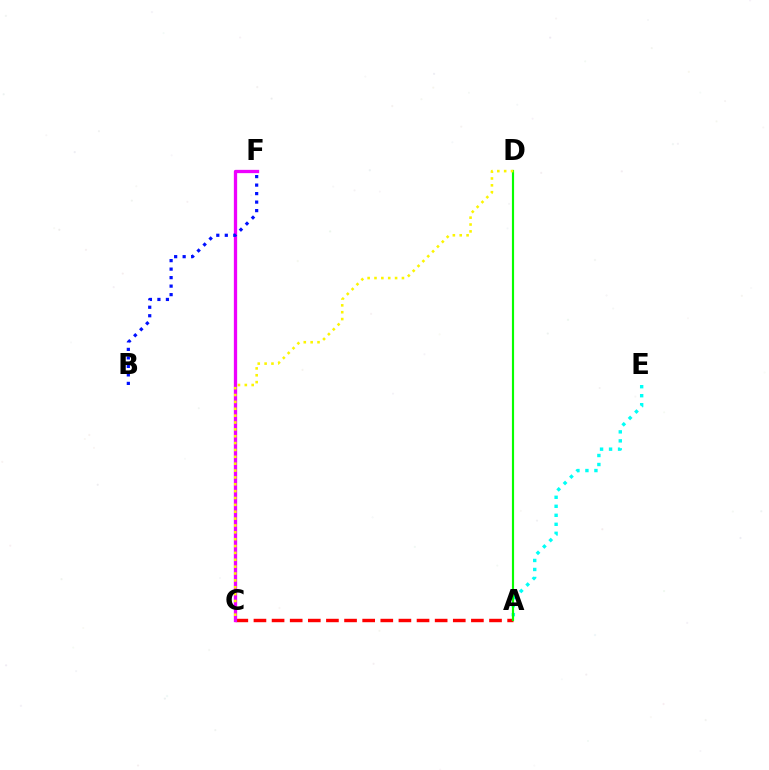{('A', 'C'): [{'color': '#ff0000', 'line_style': 'dashed', 'thickness': 2.46}], ('A', 'E'): [{'color': '#00fff6', 'line_style': 'dotted', 'thickness': 2.45}], ('A', 'D'): [{'color': '#08ff00', 'line_style': 'solid', 'thickness': 1.55}], ('C', 'F'): [{'color': '#ee00ff', 'line_style': 'solid', 'thickness': 2.37}], ('B', 'F'): [{'color': '#0010ff', 'line_style': 'dotted', 'thickness': 2.31}], ('C', 'D'): [{'color': '#fcf500', 'line_style': 'dotted', 'thickness': 1.86}]}